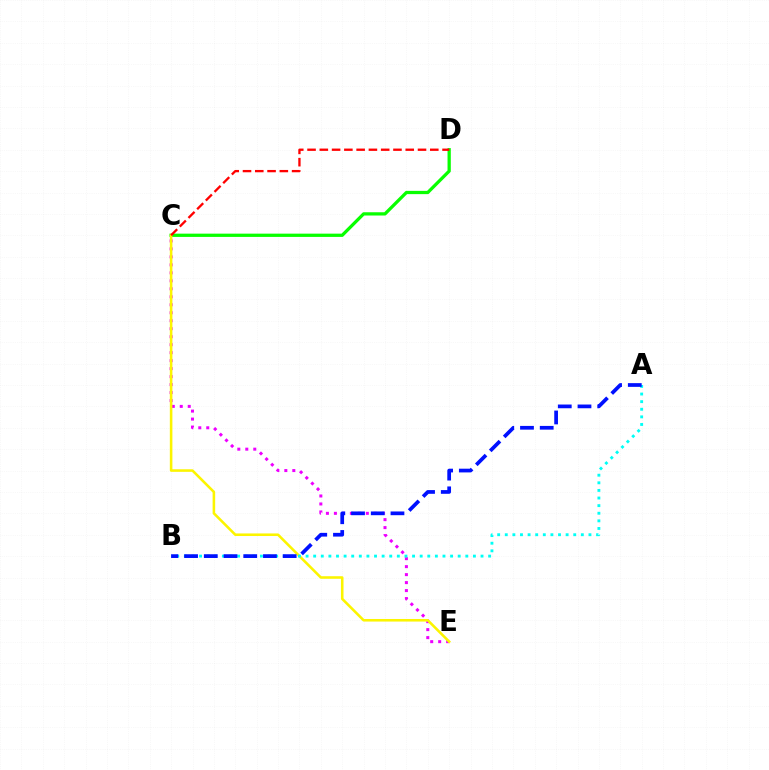{('C', 'E'): [{'color': '#ee00ff', 'line_style': 'dotted', 'thickness': 2.17}, {'color': '#fcf500', 'line_style': 'solid', 'thickness': 1.85}], ('C', 'D'): [{'color': '#08ff00', 'line_style': 'solid', 'thickness': 2.35}, {'color': '#ff0000', 'line_style': 'dashed', 'thickness': 1.67}], ('A', 'B'): [{'color': '#00fff6', 'line_style': 'dotted', 'thickness': 2.07}, {'color': '#0010ff', 'line_style': 'dashed', 'thickness': 2.68}]}